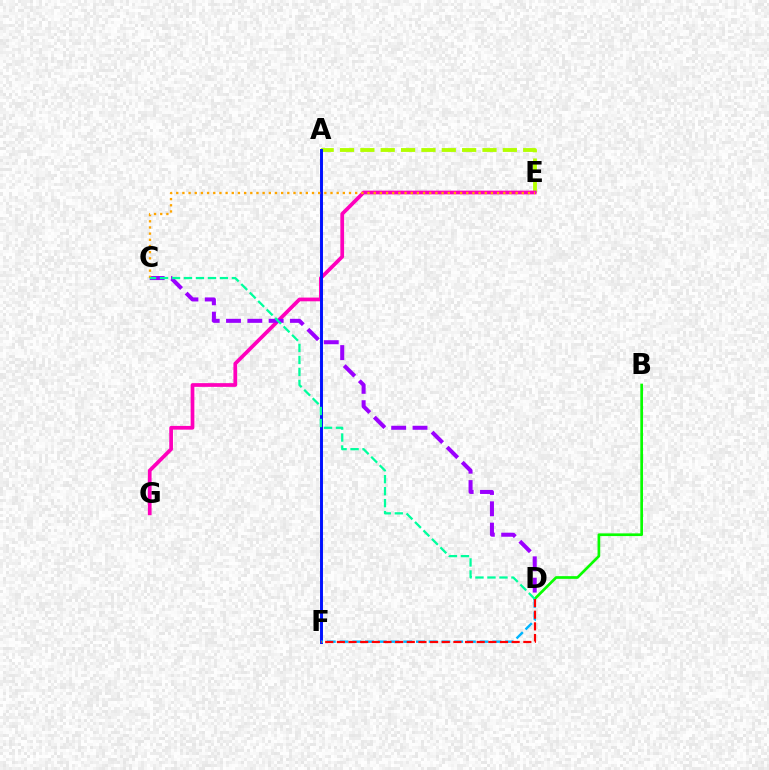{('A', 'E'): [{'color': '#b3ff00', 'line_style': 'dashed', 'thickness': 2.76}], ('E', 'G'): [{'color': '#ff00bd', 'line_style': 'solid', 'thickness': 2.68}], ('C', 'D'): [{'color': '#9b00ff', 'line_style': 'dashed', 'thickness': 2.9}, {'color': '#00ff9d', 'line_style': 'dashed', 'thickness': 1.63}], ('A', 'F'): [{'color': '#0010ff', 'line_style': 'solid', 'thickness': 2.12}], ('B', 'D'): [{'color': '#08ff00', 'line_style': 'solid', 'thickness': 1.94}], ('D', 'F'): [{'color': '#00b5ff', 'line_style': 'dashed', 'thickness': 1.73}, {'color': '#ff0000', 'line_style': 'dashed', 'thickness': 1.58}], ('C', 'E'): [{'color': '#ffa500', 'line_style': 'dotted', 'thickness': 1.68}]}